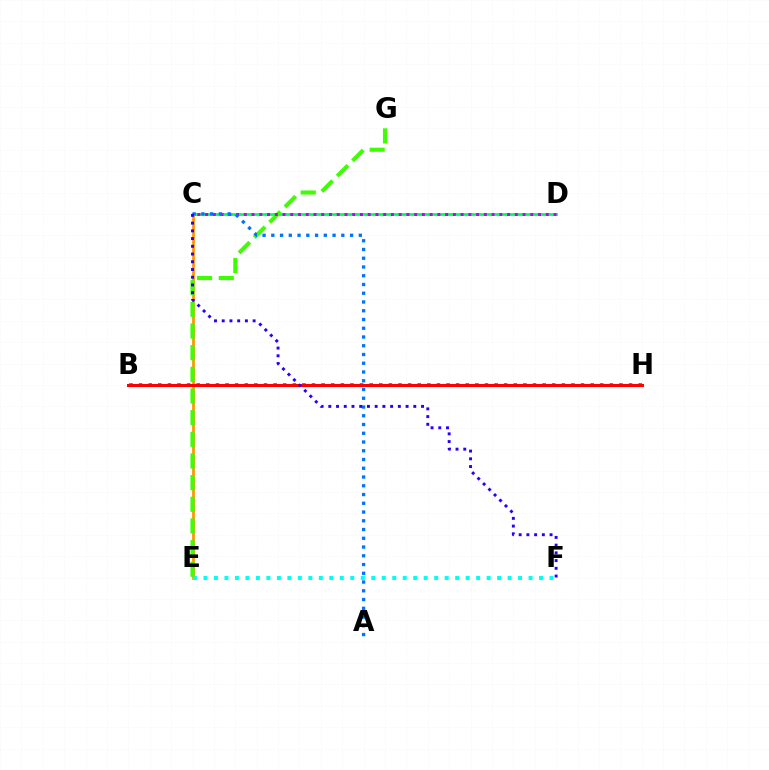{('C', 'D'): [{'color': '#00ff5c', 'line_style': 'solid', 'thickness': 2.01}, {'color': '#b900ff', 'line_style': 'dotted', 'thickness': 2.1}], ('B', 'H'): [{'color': '#ff00ac', 'line_style': 'dotted', 'thickness': 2.61}, {'color': '#d1ff00', 'line_style': 'solid', 'thickness': 1.89}, {'color': '#ff0000', 'line_style': 'solid', 'thickness': 2.19}], ('C', 'E'): [{'color': '#ff9400', 'line_style': 'solid', 'thickness': 1.95}], ('E', 'F'): [{'color': '#00fff6', 'line_style': 'dotted', 'thickness': 2.85}], ('E', 'G'): [{'color': '#3dff00', 'line_style': 'dashed', 'thickness': 2.94}], ('A', 'C'): [{'color': '#0074ff', 'line_style': 'dotted', 'thickness': 2.38}], ('C', 'F'): [{'color': '#2500ff', 'line_style': 'dotted', 'thickness': 2.1}]}